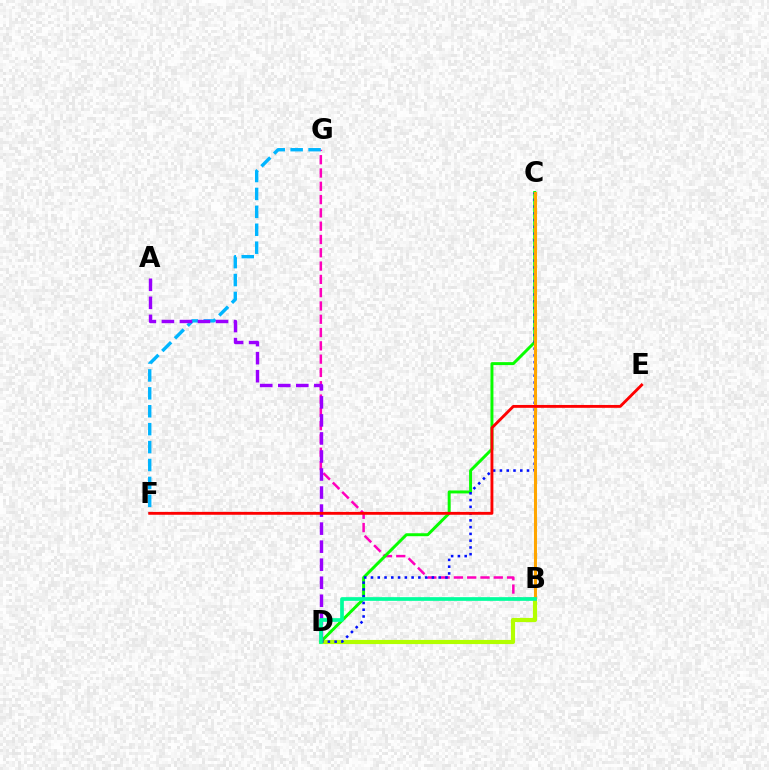{('B', 'G'): [{'color': '#ff00bd', 'line_style': 'dashed', 'thickness': 1.81}], ('F', 'G'): [{'color': '#00b5ff', 'line_style': 'dashed', 'thickness': 2.43}], ('B', 'D'): [{'color': '#b3ff00', 'line_style': 'solid', 'thickness': 2.98}, {'color': '#00ff9d', 'line_style': 'solid', 'thickness': 2.66}], ('C', 'D'): [{'color': '#08ff00', 'line_style': 'solid', 'thickness': 2.13}, {'color': '#0010ff', 'line_style': 'dotted', 'thickness': 1.84}], ('A', 'D'): [{'color': '#9b00ff', 'line_style': 'dashed', 'thickness': 2.45}], ('B', 'C'): [{'color': '#ffa500', 'line_style': 'solid', 'thickness': 2.21}], ('E', 'F'): [{'color': '#ff0000', 'line_style': 'solid', 'thickness': 2.06}]}